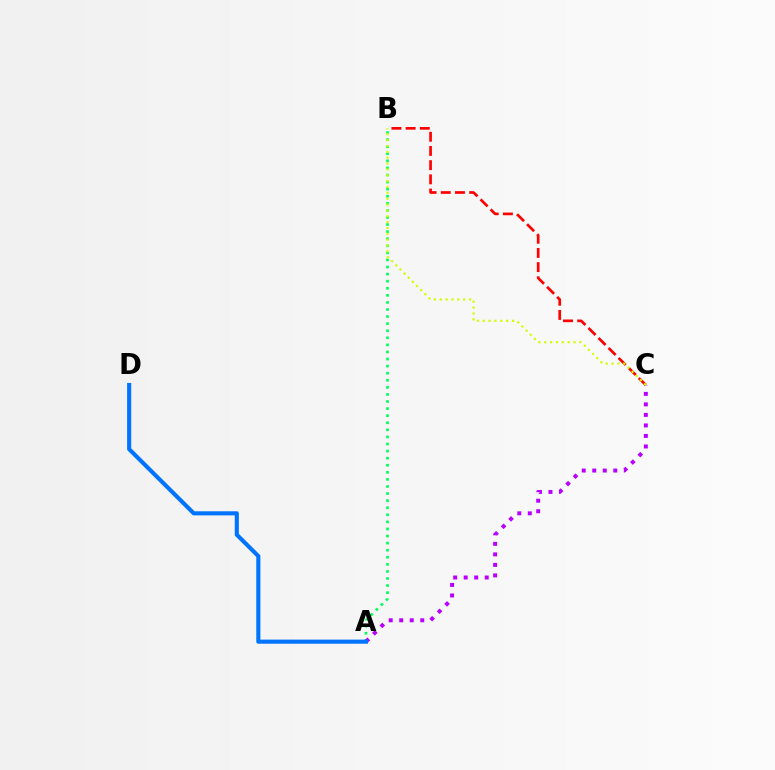{('A', 'B'): [{'color': '#00ff5c', 'line_style': 'dotted', 'thickness': 1.92}], ('B', 'C'): [{'color': '#ff0000', 'line_style': 'dashed', 'thickness': 1.93}, {'color': '#d1ff00', 'line_style': 'dotted', 'thickness': 1.59}], ('A', 'C'): [{'color': '#b900ff', 'line_style': 'dotted', 'thickness': 2.86}], ('A', 'D'): [{'color': '#0074ff', 'line_style': 'solid', 'thickness': 2.96}]}